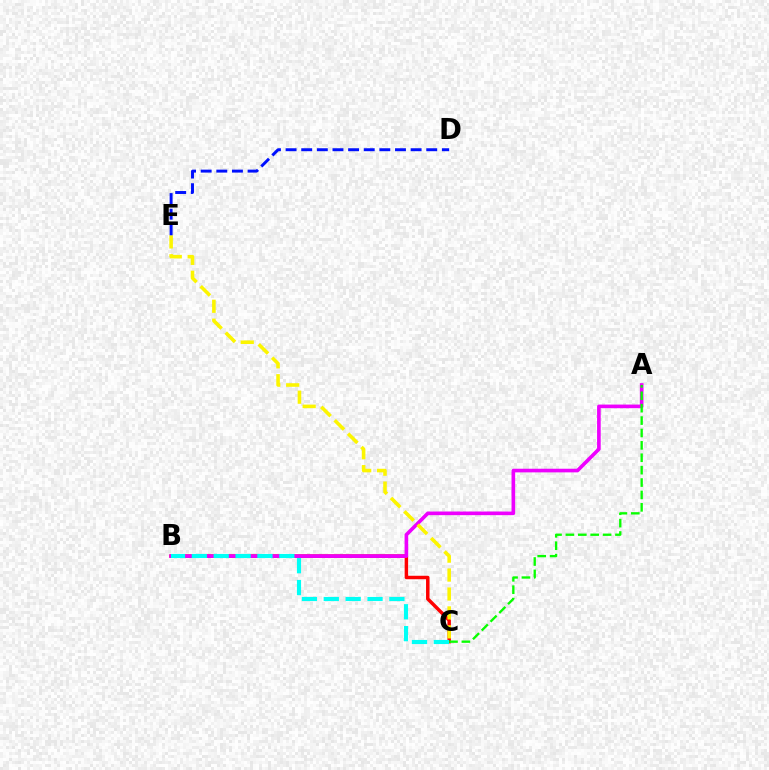{('B', 'C'): [{'color': '#ff0000', 'line_style': 'solid', 'thickness': 2.5}, {'color': '#00fff6', 'line_style': 'dashed', 'thickness': 2.97}], ('A', 'B'): [{'color': '#ee00ff', 'line_style': 'solid', 'thickness': 2.62}], ('C', 'E'): [{'color': '#fcf500', 'line_style': 'dashed', 'thickness': 2.57}], ('A', 'C'): [{'color': '#08ff00', 'line_style': 'dashed', 'thickness': 1.68}], ('D', 'E'): [{'color': '#0010ff', 'line_style': 'dashed', 'thickness': 2.12}]}